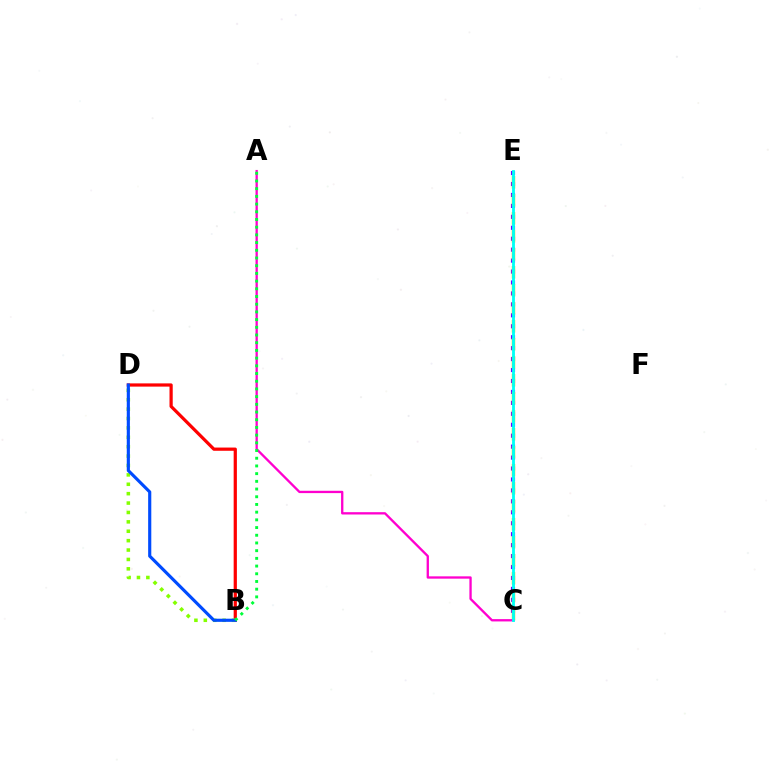{('C', 'E'): [{'color': '#7200ff', 'line_style': 'dotted', 'thickness': 2.97}, {'color': '#ffbd00', 'line_style': 'dashed', 'thickness': 2.44}, {'color': '#00fff6', 'line_style': 'solid', 'thickness': 2.04}], ('B', 'D'): [{'color': '#ff0000', 'line_style': 'solid', 'thickness': 2.32}, {'color': '#84ff00', 'line_style': 'dotted', 'thickness': 2.55}, {'color': '#004bff', 'line_style': 'solid', 'thickness': 2.26}], ('A', 'C'): [{'color': '#ff00cf', 'line_style': 'solid', 'thickness': 1.67}], ('A', 'B'): [{'color': '#00ff39', 'line_style': 'dotted', 'thickness': 2.09}]}